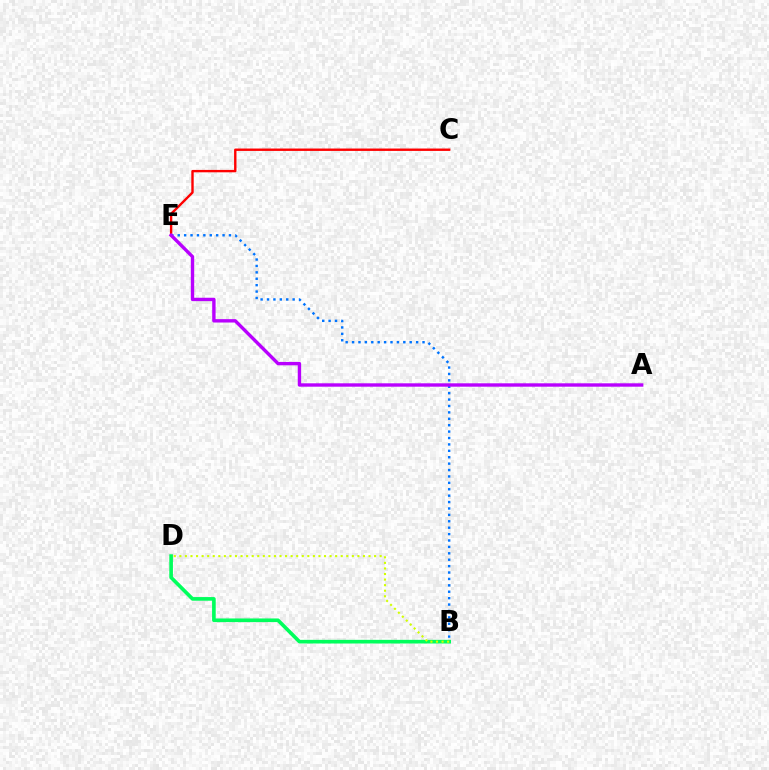{('C', 'E'): [{'color': '#ff0000', 'line_style': 'solid', 'thickness': 1.72}], ('B', 'D'): [{'color': '#00ff5c', 'line_style': 'solid', 'thickness': 2.62}, {'color': '#d1ff00', 'line_style': 'dotted', 'thickness': 1.51}], ('B', 'E'): [{'color': '#0074ff', 'line_style': 'dotted', 'thickness': 1.74}], ('A', 'E'): [{'color': '#b900ff', 'line_style': 'solid', 'thickness': 2.44}]}